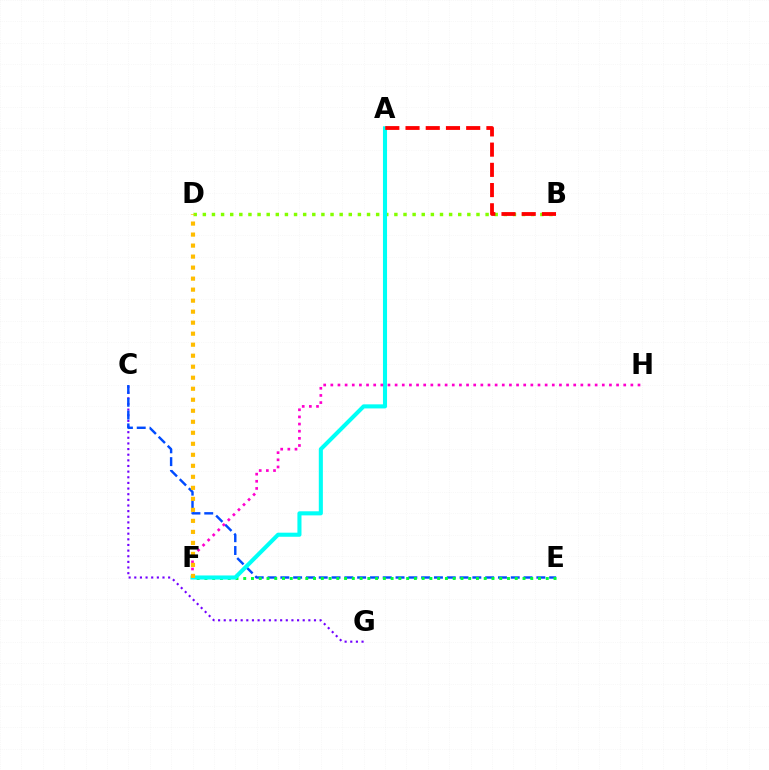{('C', 'G'): [{'color': '#7200ff', 'line_style': 'dotted', 'thickness': 1.53}], ('C', 'E'): [{'color': '#004bff', 'line_style': 'dashed', 'thickness': 1.74}], ('E', 'F'): [{'color': '#00ff39', 'line_style': 'dotted', 'thickness': 2.11}], ('B', 'D'): [{'color': '#84ff00', 'line_style': 'dotted', 'thickness': 2.48}], ('A', 'F'): [{'color': '#00fff6', 'line_style': 'solid', 'thickness': 2.94}], ('A', 'B'): [{'color': '#ff0000', 'line_style': 'dashed', 'thickness': 2.75}], ('F', 'H'): [{'color': '#ff00cf', 'line_style': 'dotted', 'thickness': 1.94}], ('D', 'F'): [{'color': '#ffbd00', 'line_style': 'dotted', 'thickness': 2.99}]}